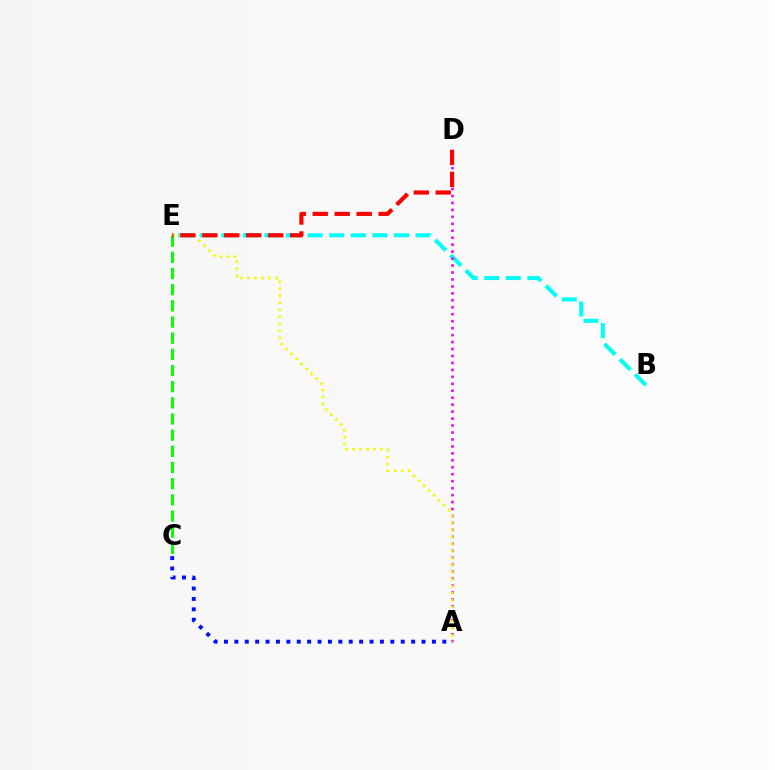{('A', 'C'): [{'color': '#0010ff', 'line_style': 'dotted', 'thickness': 2.82}], ('C', 'E'): [{'color': '#08ff00', 'line_style': 'dashed', 'thickness': 2.2}], ('B', 'E'): [{'color': '#00fff6', 'line_style': 'dashed', 'thickness': 2.93}], ('A', 'D'): [{'color': '#ee00ff', 'line_style': 'dotted', 'thickness': 1.89}], ('A', 'E'): [{'color': '#fcf500', 'line_style': 'dotted', 'thickness': 1.91}], ('D', 'E'): [{'color': '#ff0000', 'line_style': 'dashed', 'thickness': 2.98}]}